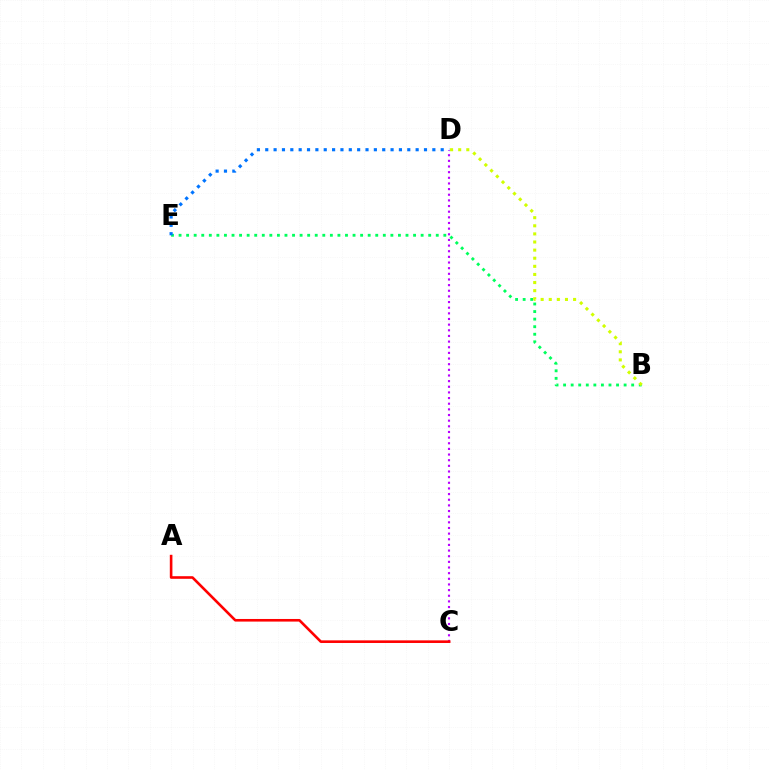{('C', 'D'): [{'color': '#b900ff', 'line_style': 'dotted', 'thickness': 1.53}], ('A', 'C'): [{'color': '#ff0000', 'line_style': 'solid', 'thickness': 1.88}], ('B', 'E'): [{'color': '#00ff5c', 'line_style': 'dotted', 'thickness': 2.06}], ('D', 'E'): [{'color': '#0074ff', 'line_style': 'dotted', 'thickness': 2.27}], ('B', 'D'): [{'color': '#d1ff00', 'line_style': 'dotted', 'thickness': 2.2}]}